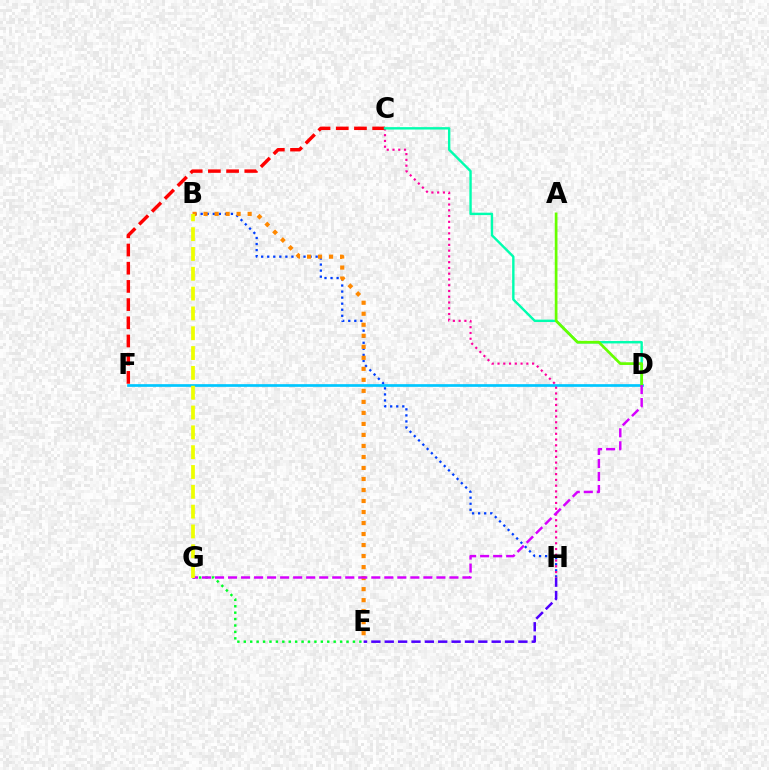{('B', 'H'): [{'color': '#003fff', 'line_style': 'dotted', 'thickness': 1.64}], ('E', 'G'): [{'color': '#00ff27', 'line_style': 'dotted', 'thickness': 1.74}], ('E', 'H'): [{'color': '#4f00ff', 'line_style': 'dashed', 'thickness': 1.82}], ('B', 'E'): [{'color': '#ff8800', 'line_style': 'dotted', 'thickness': 2.99}], ('D', 'F'): [{'color': '#00c7ff', 'line_style': 'solid', 'thickness': 1.94}], ('C', 'H'): [{'color': '#ff00a0', 'line_style': 'dotted', 'thickness': 1.57}], ('C', 'F'): [{'color': '#ff0000', 'line_style': 'dashed', 'thickness': 2.47}], ('C', 'D'): [{'color': '#00ffaf', 'line_style': 'solid', 'thickness': 1.73}], ('A', 'D'): [{'color': '#66ff00', 'line_style': 'solid', 'thickness': 1.95}], ('D', 'G'): [{'color': '#d600ff', 'line_style': 'dashed', 'thickness': 1.77}], ('B', 'G'): [{'color': '#eeff00', 'line_style': 'dashed', 'thickness': 2.69}]}